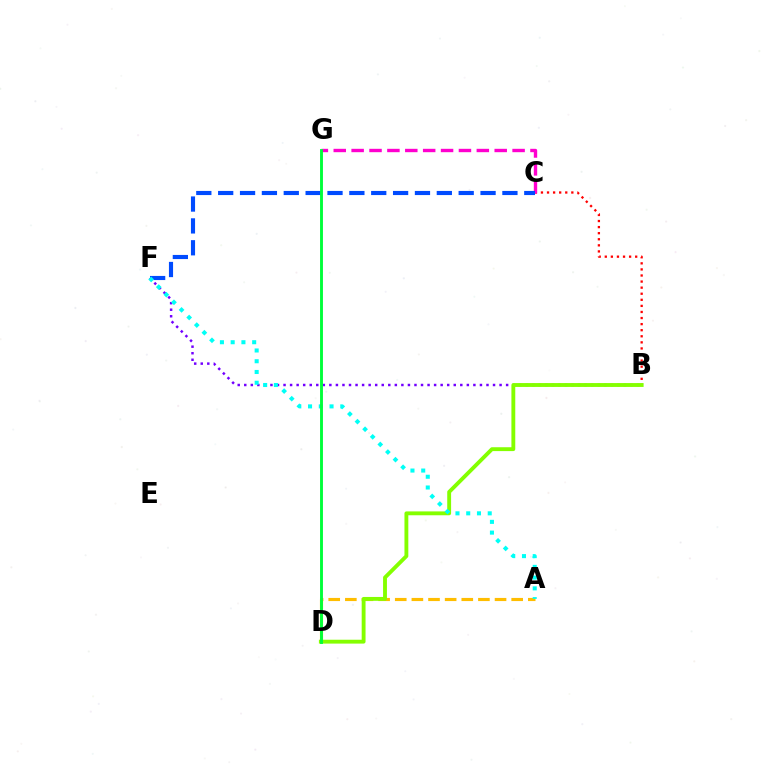{('B', 'C'): [{'color': '#ff0000', 'line_style': 'dotted', 'thickness': 1.65}], ('C', 'G'): [{'color': '#ff00cf', 'line_style': 'dashed', 'thickness': 2.43}], ('C', 'F'): [{'color': '#004bff', 'line_style': 'dashed', 'thickness': 2.97}], ('A', 'D'): [{'color': '#ffbd00', 'line_style': 'dashed', 'thickness': 2.26}], ('B', 'F'): [{'color': '#7200ff', 'line_style': 'dotted', 'thickness': 1.78}], ('B', 'D'): [{'color': '#84ff00', 'line_style': 'solid', 'thickness': 2.78}], ('A', 'F'): [{'color': '#00fff6', 'line_style': 'dotted', 'thickness': 2.92}], ('D', 'G'): [{'color': '#00ff39', 'line_style': 'solid', 'thickness': 2.08}]}